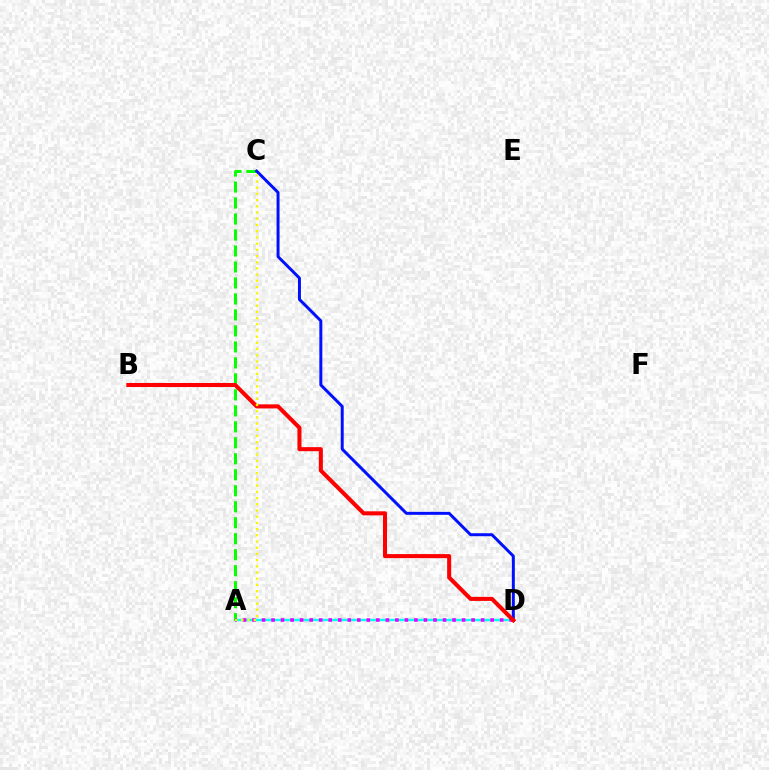{('A', 'D'): [{'color': '#00fff6', 'line_style': 'solid', 'thickness': 1.76}, {'color': '#ee00ff', 'line_style': 'dotted', 'thickness': 2.59}], ('A', 'C'): [{'color': '#08ff00', 'line_style': 'dashed', 'thickness': 2.17}, {'color': '#fcf500', 'line_style': 'dotted', 'thickness': 1.69}], ('C', 'D'): [{'color': '#0010ff', 'line_style': 'solid', 'thickness': 2.14}], ('B', 'D'): [{'color': '#ff0000', 'line_style': 'solid', 'thickness': 2.92}]}